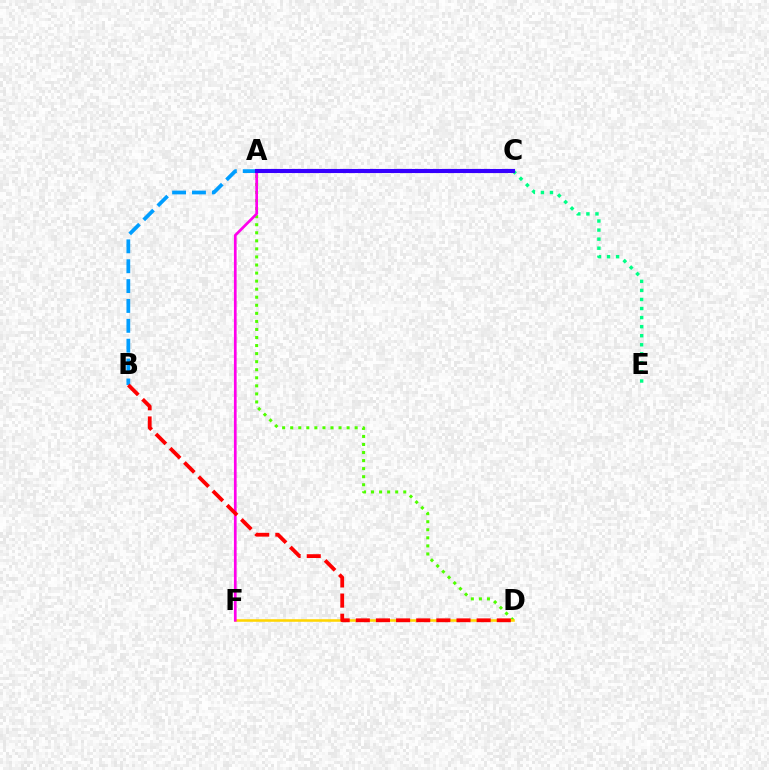{('A', 'B'): [{'color': '#009eff', 'line_style': 'dashed', 'thickness': 2.7}], ('A', 'D'): [{'color': '#4fff00', 'line_style': 'dotted', 'thickness': 2.19}], ('C', 'E'): [{'color': '#00ff86', 'line_style': 'dotted', 'thickness': 2.46}], ('D', 'F'): [{'color': '#ffd500', 'line_style': 'solid', 'thickness': 1.85}], ('A', 'F'): [{'color': '#ff00ed', 'line_style': 'solid', 'thickness': 1.95}], ('B', 'D'): [{'color': '#ff0000', 'line_style': 'dashed', 'thickness': 2.74}], ('A', 'C'): [{'color': '#3700ff', 'line_style': 'solid', 'thickness': 2.95}]}